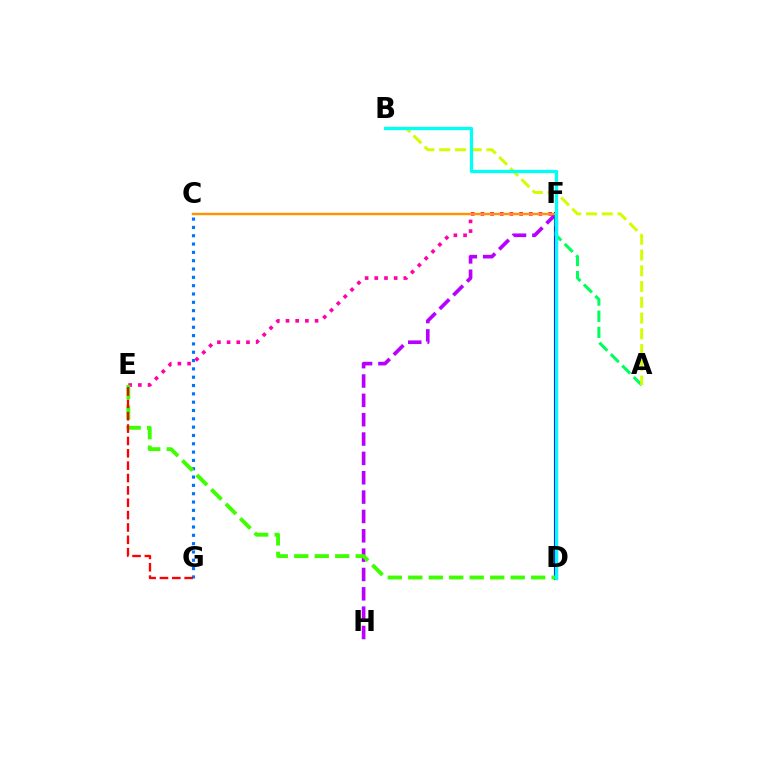{('F', 'H'): [{'color': '#b900ff', 'line_style': 'dashed', 'thickness': 2.63}], ('D', 'F'): [{'color': '#2500ff', 'line_style': 'solid', 'thickness': 2.98}], ('E', 'F'): [{'color': '#ff00ac', 'line_style': 'dotted', 'thickness': 2.63}], ('A', 'F'): [{'color': '#00ff5c', 'line_style': 'dashed', 'thickness': 2.2}], ('A', 'B'): [{'color': '#d1ff00', 'line_style': 'dashed', 'thickness': 2.14}], ('C', 'F'): [{'color': '#ff9400', 'line_style': 'solid', 'thickness': 1.75}], ('C', 'G'): [{'color': '#0074ff', 'line_style': 'dotted', 'thickness': 2.26}], ('D', 'E'): [{'color': '#3dff00', 'line_style': 'dashed', 'thickness': 2.78}], ('E', 'G'): [{'color': '#ff0000', 'line_style': 'dashed', 'thickness': 1.68}], ('B', 'D'): [{'color': '#00fff6', 'line_style': 'solid', 'thickness': 2.34}]}